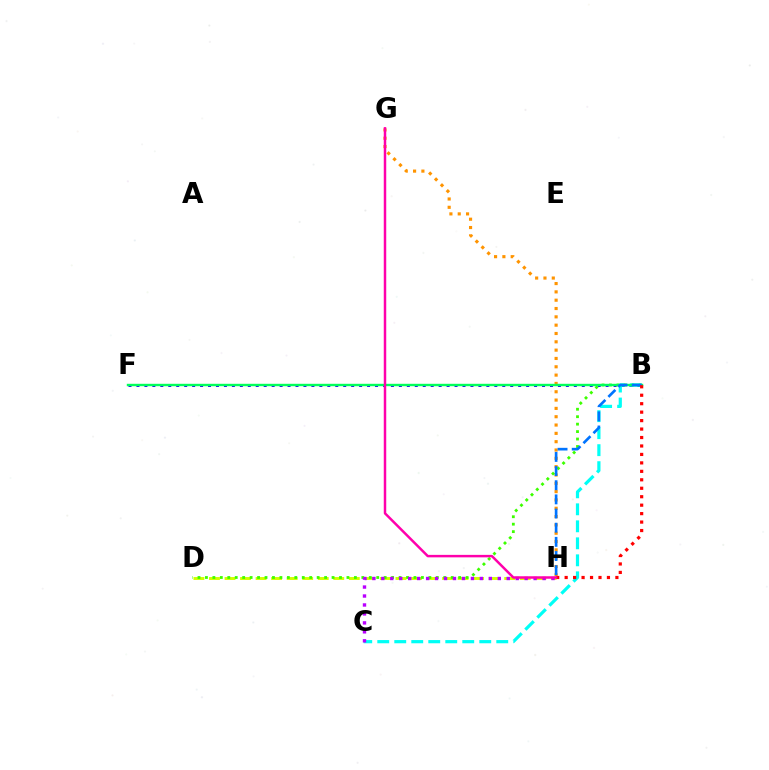{('B', 'F'): [{'color': '#2500ff', 'line_style': 'dotted', 'thickness': 2.16}, {'color': '#00ff5c', 'line_style': 'solid', 'thickness': 1.73}], ('D', 'H'): [{'color': '#d1ff00', 'line_style': 'dashed', 'thickness': 2.11}], ('G', 'H'): [{'color': '#ff9400', 'line_style': 'dotted', 'thickness': 2.26}, {'color': '#ff00ac', 'line_style': 'solid', 'thickness': 1.78}], ('B', 'D'): [{'color': '#3dff00', 'line_style': 'dotted', 'thickness': 2.02}], ('B', 'C'): [{'color': '#00fff6', 'line_style': 'dashed', 'thickness': 2.31}], ('C', 'H'): [{'color': '#b900ff', 'line_style': 'dotted', 'thickness': 2.43}], ('B', 'H'): [{'color': '#0074ff', 'line_style': 'dashed', 'thickness': 1.92}, {'color': '#ff0000', 'line_style': 'dotted', 'thickness': 2.3}]}